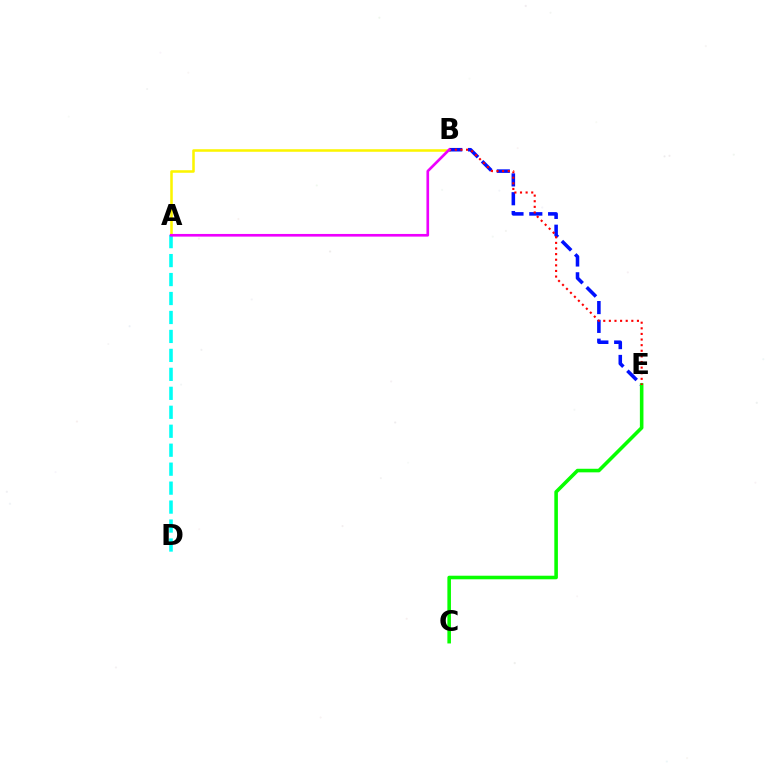{('A', 'B'): [{'color': '#fcf500', 'line_style': 'solid', 'thickness': 1.83}, {'color': '#ee00ff', 'line_style': 'solid', 'thickness': 1.91}], ('B', 'E'): [{'color': '#0010ff', 'line_style': 'dashed', 'thickness': 2.56}, {'color': '#ff0000', 'line_style': 'dotted', 'thickness': 1.52}], ('C', 'E'): [{'color': '#08ff00', 'line_style': 'solid', 'thickness': 2.57}], ('A', 'D'): [{'color': '#00fff6', 'line_style': 'dashed', 'thickness': 2.58}]}